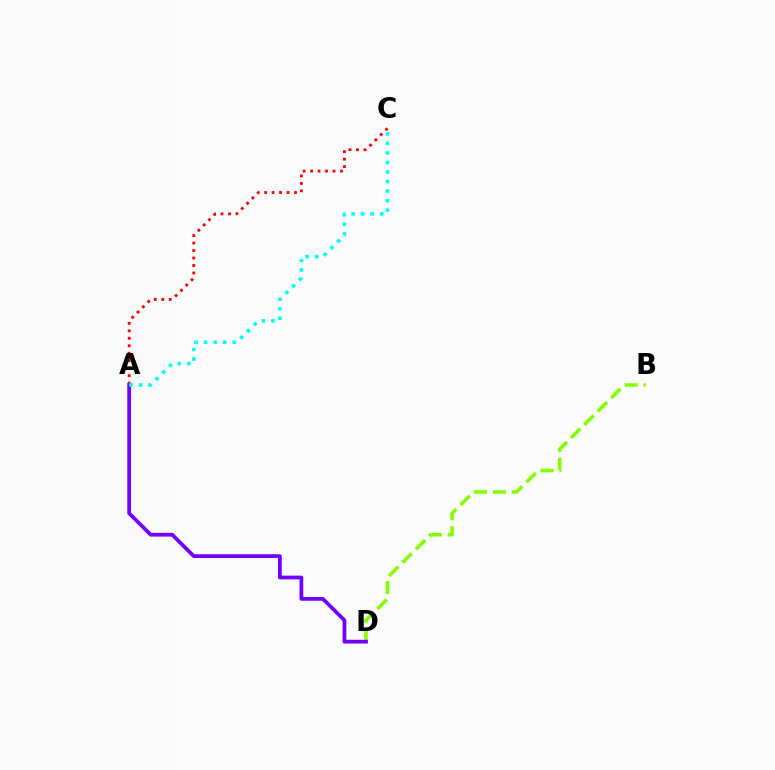{('A', 'C'): [{'color': '#ff0000', 'line_style': 'dotted', 'thickness': 2.03}, {'color': '#00fff6', 'line_style': 'dotted', 'thickness': 2.59}], ('B', 'D'): [{'color': '#84ff00', 'line_style': 'dashed', 'thickness': 2.56}], ('A', 'D'): [{'color': '#7200ff', 'line_style': 'solid', 'thickness': 2.7}]}